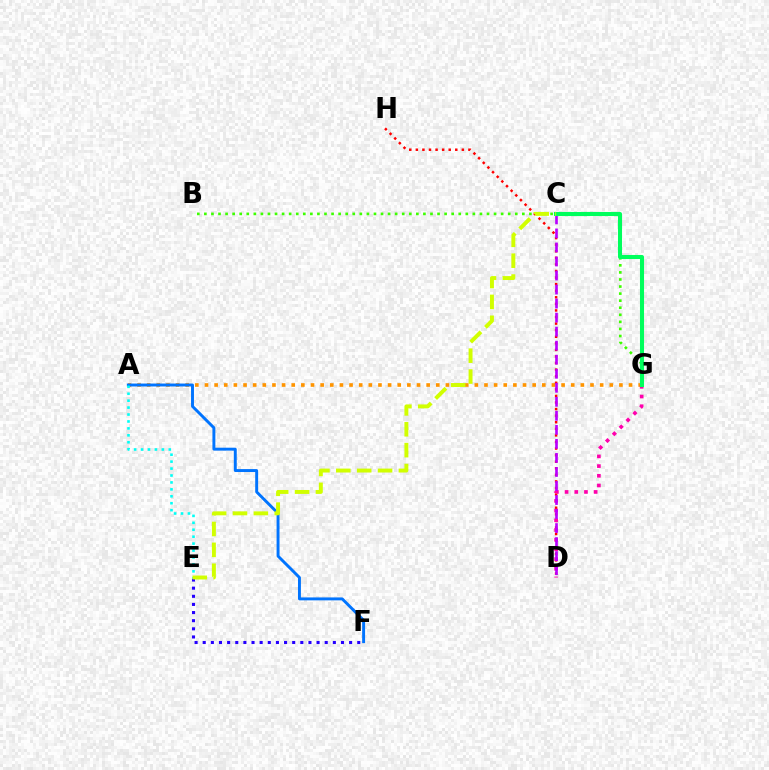{('A', 'G'): [{'color': '#ff9400', 'line_style': 'dotted', 'thickness': 2.62}], ('E', 'F'): [{'color': '#2500ff', 'line_style': 'dotted', 'thickness': 2.21}], ('D', 'H'): [{'color': '#ff0000', 'line_style': 'dotted', 'thickness': 1.79}], ('A', 'F'): [{'color': '#0074ff', 'line_style': 'solid', 'thickness': 2.11}], ('A', 'E'): [{'color': '#00fff6', 'line_style': 'dotted', 'thickness': 1.88}], ('D', 'G'): [{'color': '#ff00ac', 'line_style': 'dotted', 'thickness': 2.63}], ('C', 'D'): [{'color': '#b900ff', 'line_style': 'dashed', 'thickness': 1.91}], ('B', 'G'): [{'color': '#3dff00', 'line_style': 'dotted', 'thickness': 1.92}], ('C', 'G'): [{'color': '#00ff5c', 'line_style': 'solid', 'thickness': 2.93}], ('C', 'E'): [{'color': '#d1ff00', 'line_style': 'dashed', 'thickness': 2.84}]}